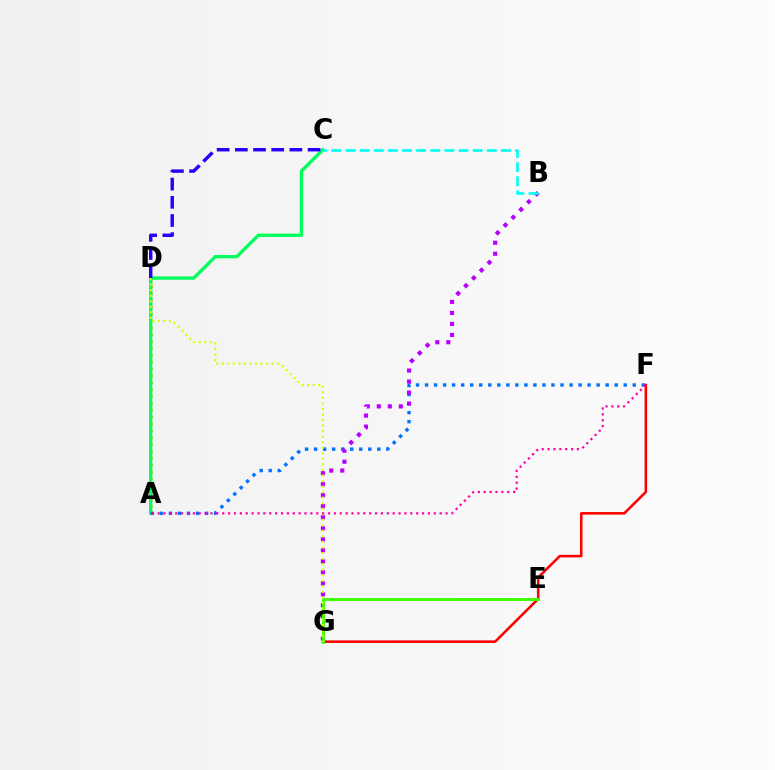{('A', 'D'): [{'color': '#ff9400', 'line_style': 'dotted', 'thickness': 1.87}], ('A', 'C'): [{'color': '#00ff5c', 'line_style': 'solid', 'thickness': 2.39}], ('A', 'F'): [{'color': '#0074ff', 'line_style': 'dotted', 'thickness': 2.45}, {'color': '#ff00ac', 'line_style': 'dotted', 'thickness': 1.6}], ('F', 'G'): [{'color': '#ff0000', 'line_style': 'solid', 'thickness': 1.85}], ('C', 'D'): [{'color': '#2500ff', 'line_style': 'dashed', 'thickness': 2.47}], ('B', 'G'): [{'color': '#b900ff', 'line_style': 'dotted', 'thickness': 2.99}], ('E', 'G'): [{'color': '#3dff00', 'line_style': 'solid', 'thickness': 2.09}], ('D', 'G'): [{'color': '#d1ff00', 'line_style': 'dotted', 'thickness': 1.51}], ('B', 'C'): [{'color': '#00fff6', 'line_style': 'dashed', 'thickness': 1.92}]}